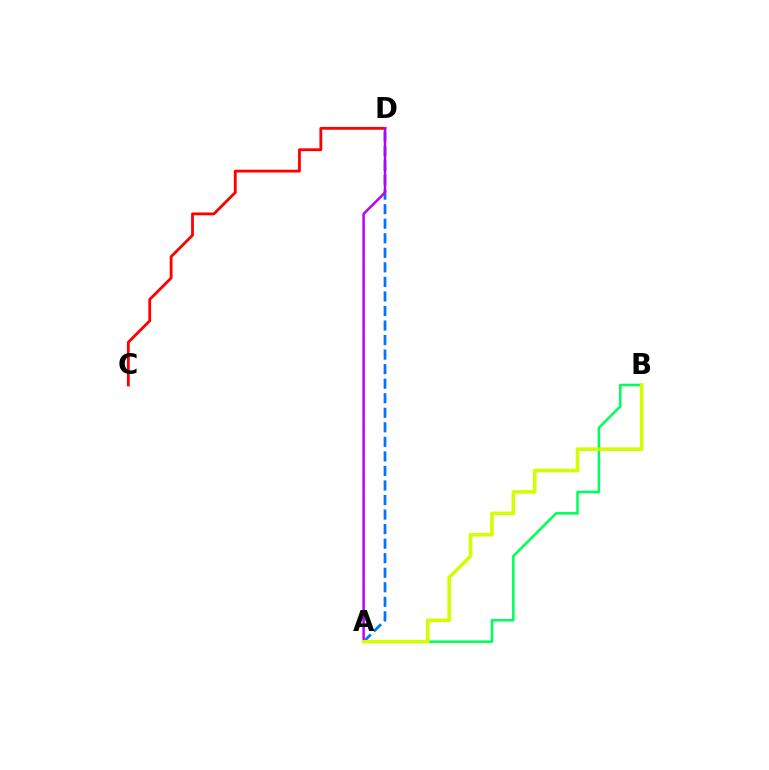{('C', 'D'): [{'color': '#ff0000', 'line_style': 'solid', 'thickness': 2.02}], ('A', 'B'): [{'color': '#00ff5c', 'line_style': 'solid', 'thickness': 1.84}, {'color': '#d1ff00', 'line_style': 'solid', 'thickness': 2.59}], ('A', 'D'): [{'color': '#0074ff', 'line_style': 'dashed', 'thickness': 1.98}, {'color': '#b900ff', 'line_style': 'solid', 'thickness': 1.79}]}